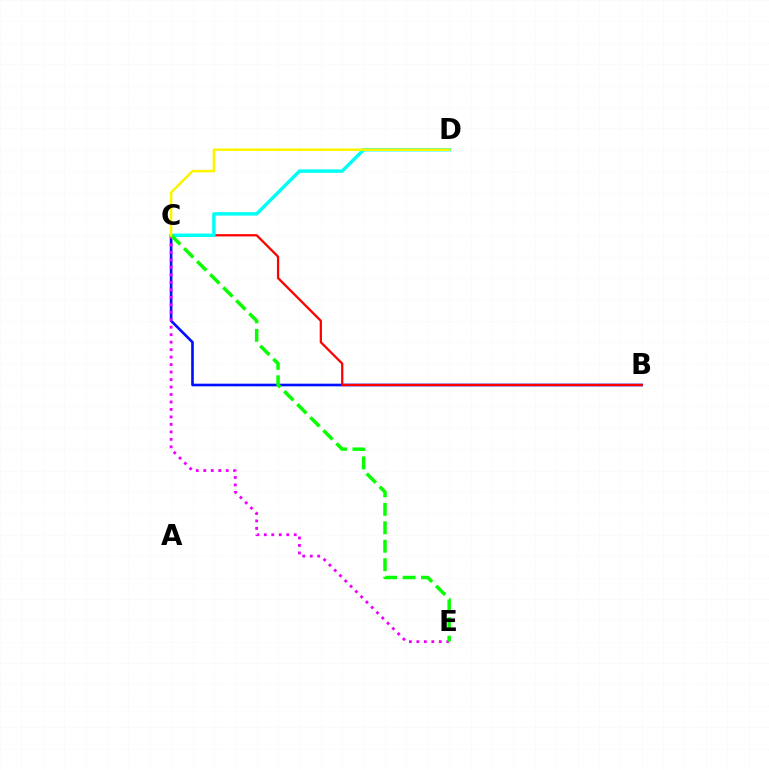{('B', 'C'): [{'color': '#0010ff', 'line_style': 'solid', 'thickness': 1.91}, {'color': '#ff0000', 'line_style': 'solid', 'thickness': 1.63}], ('C', 'E'): [{'color': '#ee00ff', 'line_style': 'dotted', 'thickness': 2.03}, {'color': '#08ff00', 'line_style': 'dashed', 'thickness': 2.5}], ('C', 'D'): [{'color': '#00fff6', 'line_style': 'solid', 'thickness': 2.47}, {'color': '#fcf500', 'line_style': 'solid', 'thickness': 1.83}]}